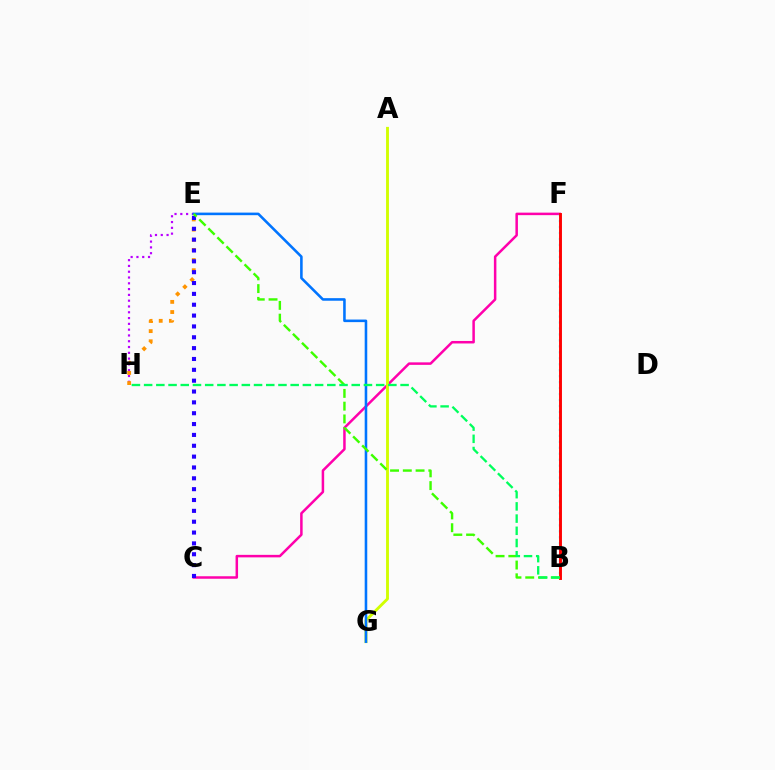{('E', 'H'): [{'color': '#b900ff', 'line_style': 'dotted', 'thickness': 1.57}, {'color': '#ff9400', 'line_style': 'dotted', 'thickness': 2.76}], ('C', 'F'): [{'color': '#ff00ac', 'line_style': 'solid', 'thickness': 1.8}], ('C', 'E'): [{'color': '#2500ff', 'line_style': 'dotted', 'thickness': 2.95}], ('B', 'F'): [{'color': '#00fff6', 'line_style': 'dotted', 'thickness': 1.62}, {'color': '#ff0000', 'line_style': 'solid', 'thickness': 2.09}], ('A', 'G'): [{'color': '#d1ff00', 'line_style': 'solid', 'thickness': 2.07}], ('E', 'G'): [{'color': '#0074ff', 'line_style': 'solid', 'thickness': 1.85}], ('B', 'E'): [{'color': '#3dff00', 'line_style': 'dashed', 'thickness': 1.73}], ('B', 'H'): [{'color': '#00ff5c', 'line_style': 'dashed', 'thickness': 1.66}]}